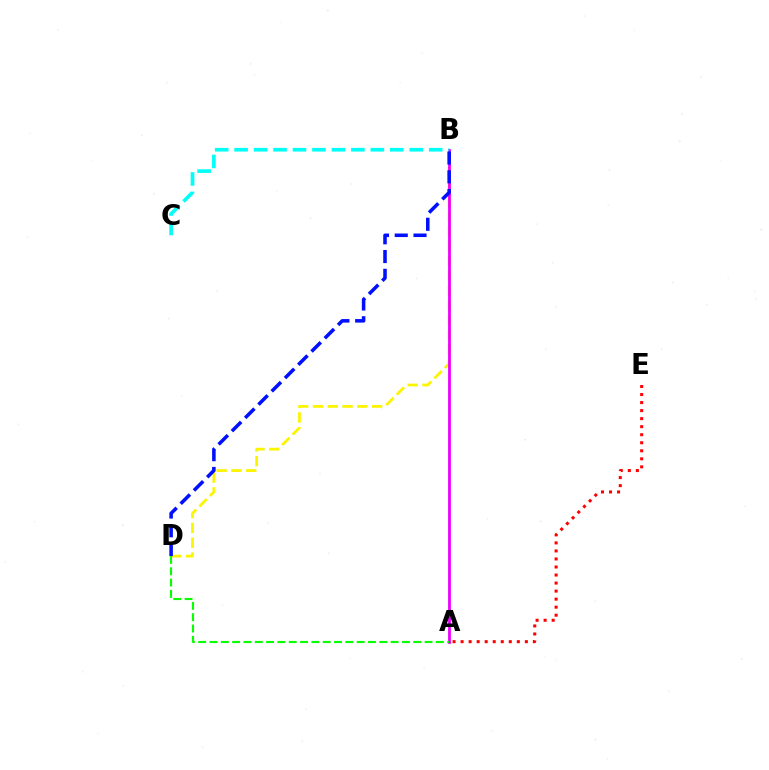{('B', 'D'): [{'color': '#fcf500', 'line_style': 'dashed', 'thickness': 2.01}, {'color': '#0010ff', 'line_style': 'dashed', 'thickness': 2.55}], ('A', 'B'): [{'color': '#ee00ff', 'line_style': 'solid', 'thickness': 2.01}], ('B', 'C'): [{'color': '#00fff6', 'line_style': 'dashed', 'thickness': 2.64}], ('A', 'E'): [{'color': '#ff0000', 'line_style': 'dotted', 'thickness': 2.18}], ('A', 'D'): [{'color': '#08ff00', 'line_style': 'dashed', 'thickness': 1.54}]}